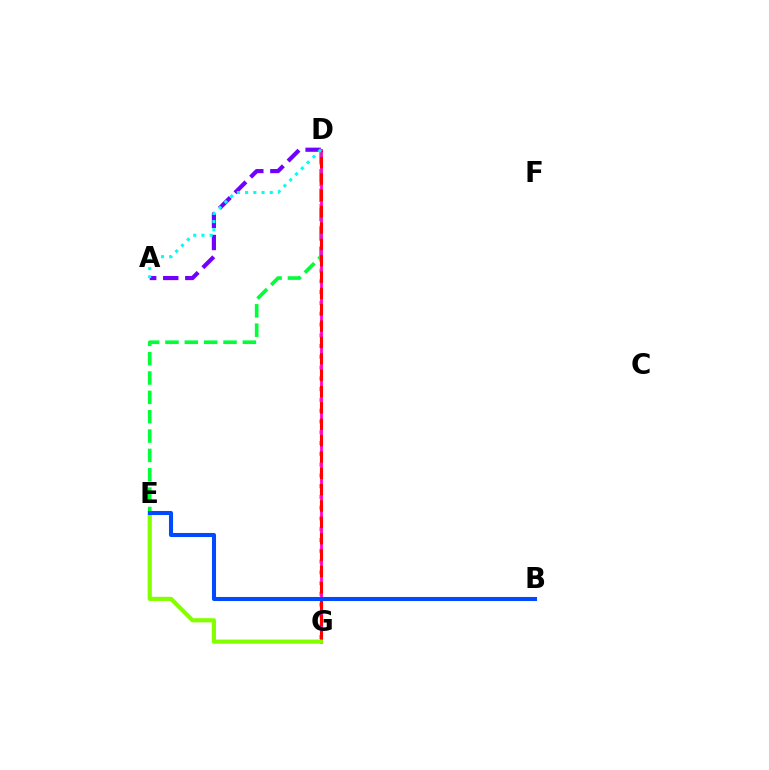{('A', 'D'): [{'color': '#7200ff', 'line_style': 'dashed', 'thickness': 3.0}, {'color': '#00fff6', 'line_style': 'dotted', 'thickness': 2.23}], ('D', 'G'): [{'color': '#ffbd00', 'line_style': 'dotted', 'thickness': 2.93}, {'color': '#ff00cf', 'line_style': 'solid', 'thickness': 1.98}, {'color': '#ff0000', 'line_style': 'dashed', 'thickness': 2.22}], ('D', 'E'): [{'color': '#00ff39', 'line_style': 'dashed', 'thickness': 2.63}], ('E', 'G'): [{'color': '#84ff00', 'line_style': 'solid', 'thickness': 2.99}], ('B', 'E'): [{'color': '#004bff', 'line_style': 'solid', 'thickness': 2.92}]}